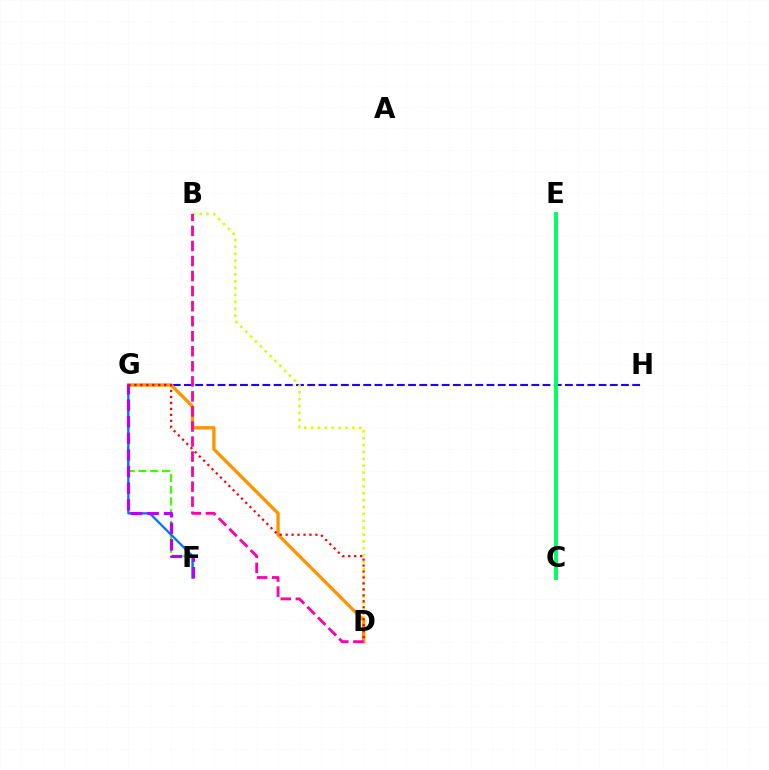{('G', 'H'): [{'color': '#2500ff', 'line_style': 'dashed', 'thickness': 1.52}], ('C', 'E'): [{'color': '#00fff6', 'line_style': 'solid', 'thickness': 2.53}, {'color': '#00ff5c', 'line_style': 'solid', 'thickness': 2.73}], ('F', 'G'): [{'color': '#3dff00', 'line_style': 'dashed', 'thickness': 1.6}, {'color': '#0074ff', 'line_style': 'solid', 'thickness': 1.65}, {'color': '#b900ff', 'line_style': 'dashed', 'thickness': 2.26}], ('B', 'D'): [{'color': '#d1ff00', 'line_style': 'dotted', 'thickness': 1.87}, {'color': '#ff00ac', 'line_style': 'dashed', 'thickness': 2.04}], ('D', 'G'): [{'color': '#ff9400', 'line_style': 'solid', 'thickness': 2.39}, {'color': '#ff0000', 'line_style': 'dotted', 'thickness': 1.62}]}